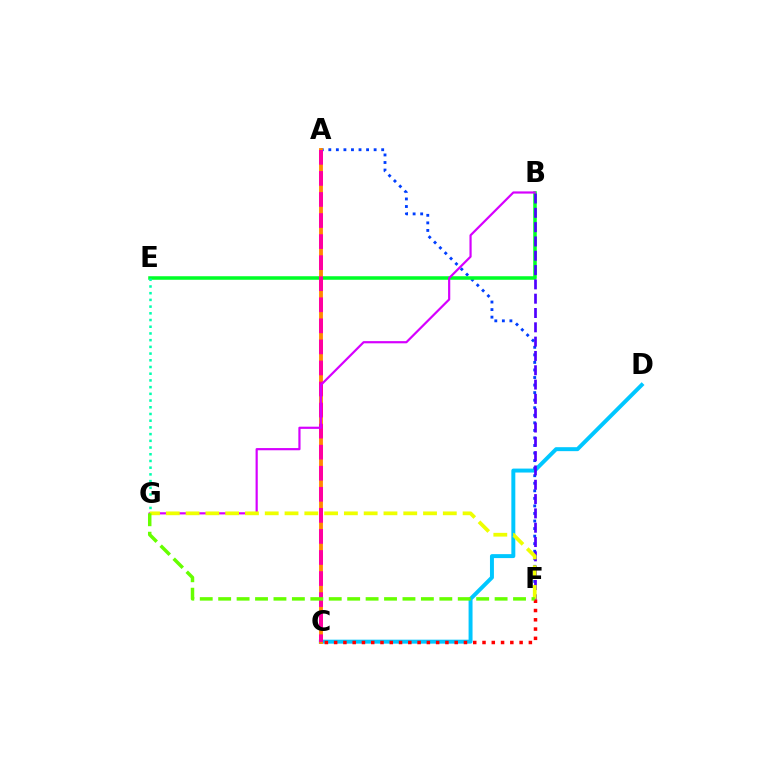{('C', 'D'): [{'color': '#00c7ff', 'line_style': 'solid', 'thickness': 2.85}], ('A', 'F'): [{'color': '#003fff', 'line_style': 'dotted', 'thickness': 2.05}], ('B', 'E'): [{'color': '#00ff27', 'line_style': 'solid', 'thickness': 2.54}], ('A', 'C'): [{'color': '#ff8800', 'line_style': 'solid', 'thickness': 2.77}, {'color': '#ff00a0', 'line_style': 'dashed', 'thickness': 2.86}], ('E', 'G'): [{'color': '#00ffaf', 'line_style': 'dotted', 'thickness': 1.82}], ('B', 'F'): [{'color': '#4f00ff', 'line_style': 'dashed', 'thickness': 1.94}], ('B', 'G'): [{'color': '#d600ff', 'line_style': 'solid', 'thickness': 1.58}], ('C', 'F'): [{'color': '#ff0000', 'line_style': 'dotted', 'thickness': 2.52}], ('F', 'G'): [{'color': '#eeff00', 'line_style': 'dashed', 'thickness': 2.69}, {'color': '#66ff00', 'line_style': 'dashed', 'thickness': 2.5}]}